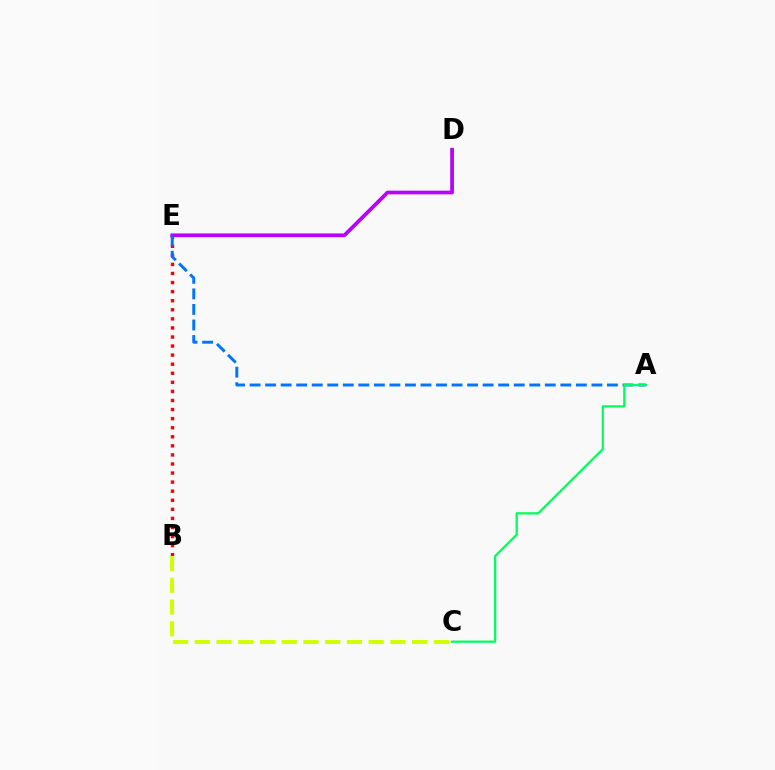{('B', 'E'): [{'color': '#ff0000', 'line_style': 'dotted', 'thickness': 2.46}], ('D', 'E'): [{'color': '#b900ff', 'line_style': 'solid', 'thickness': 2.67}], ('A', 'E'): [{'color': '#0074ff', 'line_style': 'dashed', 'thickness': 2.11}], ('B', 'C'): [{'color': '#d1ff00', 'line_style': 'dashed', 'thickness': 2.95}], ('A', 'C'): [{'color': '#00ff5c', 'line_style': 'solid', 'thickness': 1.62}]}